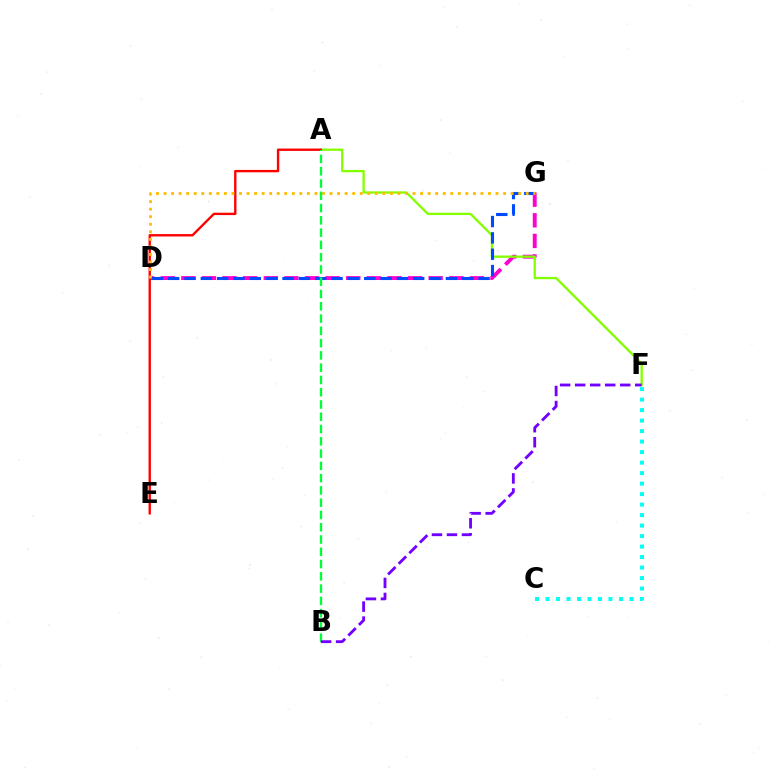{('D', 'G'): [{'color': '#ff00cf', 'line_style': 'dashed', 'thickness': 2.8}, {'color': '#004bff', 'line_style': 'dashed', 'thickness': 2.22}, {'color': '#ffbd00', 'line_style': 'dotted', 'thickness': 2.05}], ('A', 'F'): [{'color': '#84ff00', 'line_style': 'solid', 'thickness': 1.67}], ('A', 'E'): [{'color': '#ff0000', 'line_style': 'solid', 'thickness': 1.7}], ('C', 'F'): [{'color': '#00fff6', 'line_style': 'dotted', 'thickness': 2.85}], ('A', 'B'): [{'color': '#00ff39', 'line_style': 'dashed', 'thickness': 1.67}], ('B', 'F'): [{'color': '#7200ff', 'line_style': 'dashed', 'thickness': 2.04}]}